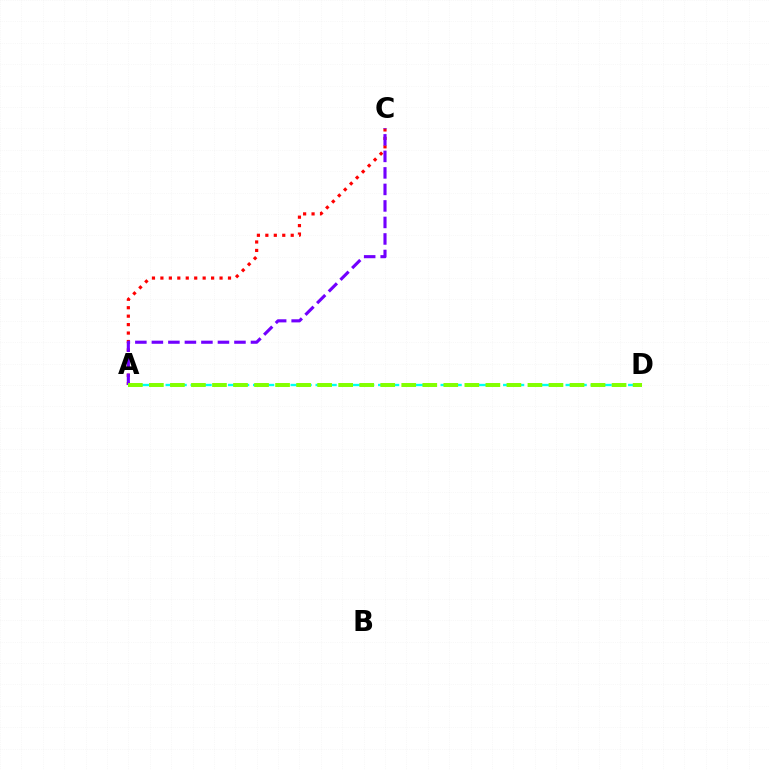{('A', 'C'): [{'color': '#ff0000', 'line_style': 'dotted', 'thickness': 2.3}, {'color': '#7200ff', 'line_style': 'dashed', 'thickness': 2.24}], ('A', 'D'): [{'color': '#00fff6', 'line_style': 'dashed', 'thickness': 1.7}, {'color': '#84ff00', 'line_style': 'dashed', 'thickness': 2.86}]}